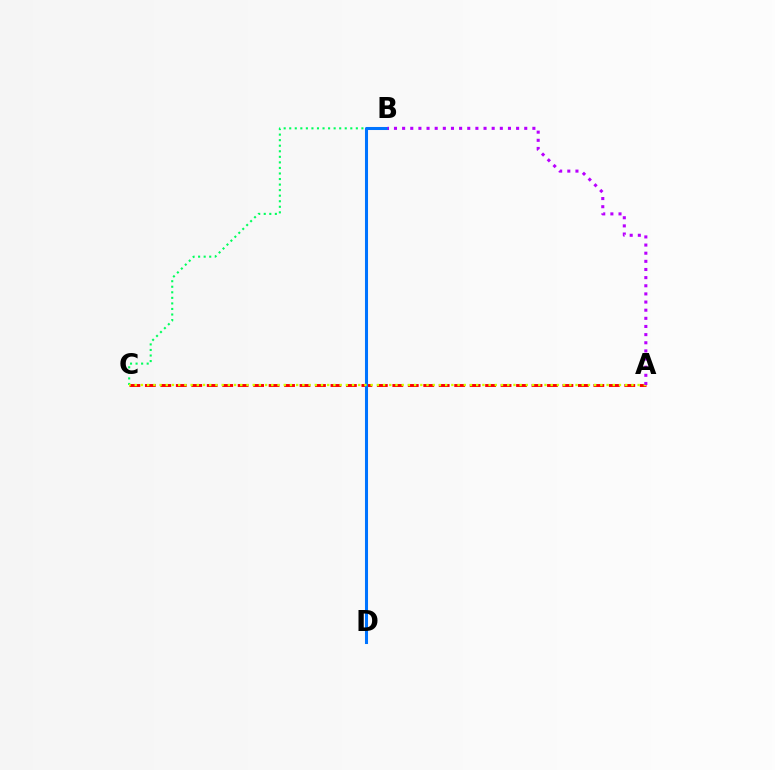{('B', 'C'): [{'color': '#00ff5c', 'line_style': 'dotted', 'thickness': 1.51}], ('A', 'C'): [{'color': '#ff0000', 'line_style': 'dashed', 'thickness': 2.1}, {'color': '#d1ff00', 'line_style': 'dotted', 'thickness': 1.69}], ('B', 'D'): [{'color': '#0074ff', 'line_style': 'solid', 'thickness': 2.19}], ('A', 'B'): [{'color': '#b900ff', 'line_style': 'dotted', 'thickness': 2.21}]}